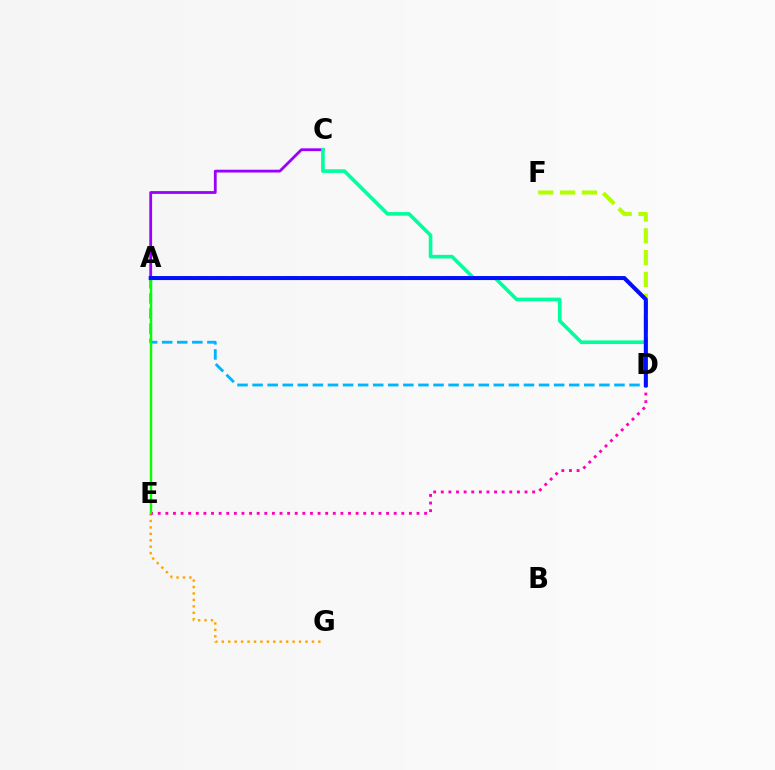{('A', 'D'): [{'color': '#00b5ff', 'line_style': 'dashed', 'thickness': 2.05}, {'color': '#ff0000', 'line_style': 'dashed', 'thickness': 2.4}, {'color': '#0010ff', 'line_style': 'solid', 'thickness': 2.88}], ('D', 'F'): [{'color': '#b3ff00', 'line_style': 'dashed', 'thickness': 2.96}], ('E', 'G'): [{'color': '#ffa500', 'line_style': 'dotted', 'thickness': 1.75}], ('D', 'E'): [{'color': '#ff00bd', 'line_style': 'dotted', 'thickness': 2.07}], ('A', 'E'): [{'color': '#08ff00', 'line_style': 'solid', 'thickness': 1.74}], ('A', 'C'): [{'color': '#9b00ff', 'line_style': 'solid', 'thickness': 2.01}], ('C', 'D'): [{'color': '#00ff9d', 'line_style': 'solid', 'thickness': 2.61}]}